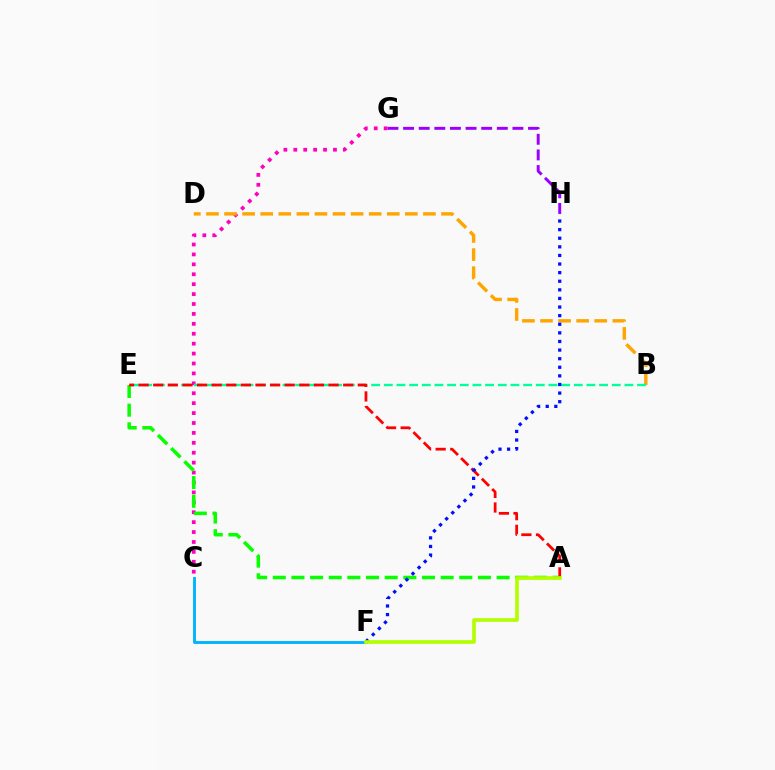{('G', 'H'): [{'color': '#9b00ff', 'line_style': 'dashed', 'thickness': 2.12}], ('C', 'G'): [{'color': '#ff00bd', 'line_style': 'dotted', 'thickness': 2.69}], ('C', 'F'): [{'color': '#00b5ff', 'line_style': 'solid', 'thickness': 2.09}], ('B', 'D'): [{'color': '#ffa500', 'line_style': 'dashed', 'thickness': 2.46}], ('A', 'E'): [{'color': '#08ff00', 'line_style': 'dashed', 'thickness': 2.53}, {'color': '#ff0000', 'line_style': 'dashed', 'thickness': 1.99}], ('B', 'E'): [{'color': '#00ff9d', 'line_style': 'dashed', 'thickness': 1.72}], ('F', 'H'): [{'color': '#0010ff', 'line_style': 'dotted', 'thickness': 2.34}], ('A', 'F'): [{'color': '#b3ff00', 'line_style': 'solid', 'thickness': 2.63}]}